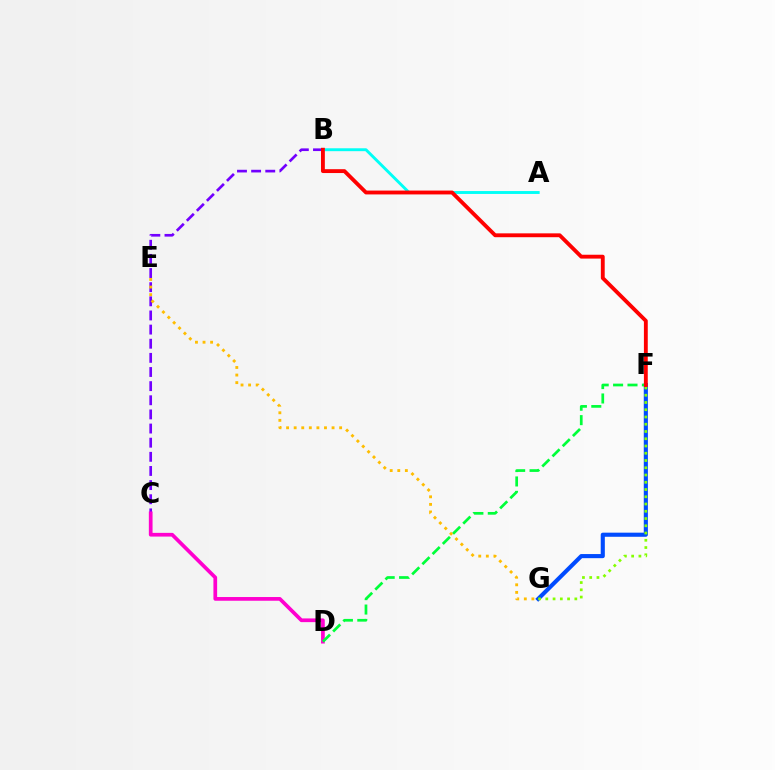{('F', 'G'): [{'color': '#004bff', 'line_style': 'solid', 'thickness': 2.96}, {'color': '#84ff00', 'line_style': 'dotted', 'thickness': 1.97}], ('B', 'C'): [{'color': '#7200ff', 'line_style': 'dashed', 'thickness': 1.92}], ('A', 'B'): [{'color': '#00fff6', 'line_style': 'solid', 'thickness': 2.09}], ('C', 'D'): [{'color': '#ff00cf', 'line_style': 'solid', 'thickness': 2.67}], ('D', 'F'): [{'color': '#00ff39', 'line_style': 'dashed', 'thickness': 1.96}], ('E', 'G'): [{'color': '#ffbd00', 'line_style': 'dotted', 'thickness': 2.06}], ('B', 'F'): [{'color': '#ff0000', 'line_style': 'solid', 'thickness': 2.78}]}